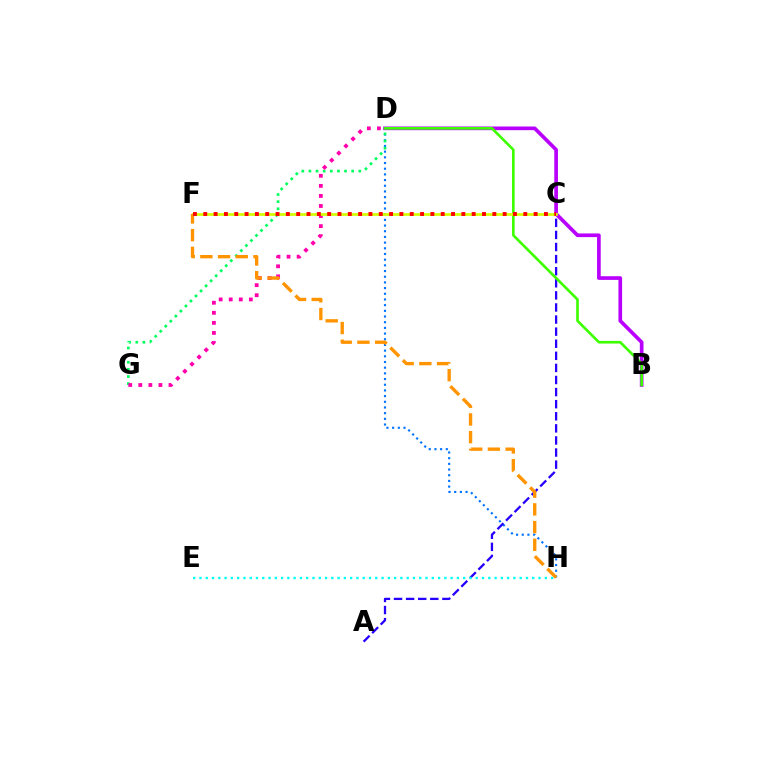{('D', 'H'): [{'color': '#0074ff', 'line_style': 'dotted', 'thickness': 1.54}], ('A', 'C'): [{'color': '#2500ff', 'line_style': 'dashed', 'thickness': 1.64}], ('E', 'H'): [{'color': '#00fff6', 'line_style': 'dotted', 'thickness': 1.71}], ('B', 'D'): [{'color': '#b900ff', 'line_style': 'solid', 'thickness': 2.65}, {'color': '#3dff00', 'line_style': 'solid', 'thickness': 1.9}], ('D', 'G'): [{'color': '#00ff5c', 'line_style': 'dotted', 'thickness': 1.94}, {'color': '#ff00ac', 'line_style': 'dotted', 'thickness': 2.73}], ('C', 'F'): [{'color': '#d1ff00', 'line_style': 'solid', 'thickness': 1.94}, {'color': '#ff0000', 'line_style': 'dotted', 'thickness': 2.8}], ('F', 'H'): [{'color': '#ff9400', 'line_style': 'dashed', 'thickness': 2.4}]}